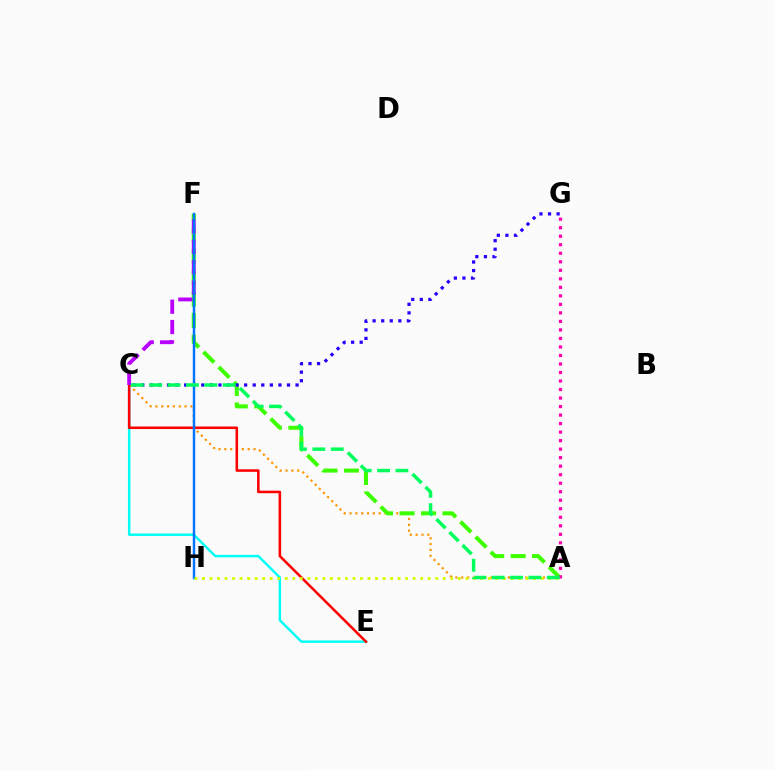{('A', 'C'): [{'color': '#ff9400', 'line_style': 'dotted', 'thickness': 1.58}, {'color': '#00ff5c', 'line_style': 'dashed', 'thickness': 2.5}], ('C', 'E'): [{'color': '#00fff6', 'line_style': 'solid', 'thickness': 1.76}, {'color': '#ff0000', 'line_style': 'solid', 'thickness': 1.84}], ('A', 'F'): [{'color': '#3dff00', 'line_style': 'dashed', 'thickness': 2.91}], ('A', 'G'): [{'color': '#ff00ac', 'line_style': 'dotted', 'thickness': 2.31}], ('C', 'F'): [{'color': '#b900ff', 'line_style': 'dashed', 'thickness': 2.76}], ('C', 'G'): [{'color': '#2500ff', 'line_style': 'dotted', 'thickness': 2.33}], ('F', 'H'): [{'color': '#0074ff', 'line_style': 'solid', 'thickness': 1.76}], ('A', 'H'): [{'color': '#d1ff00', 'line_style': 'dotted', 'thickness': 2.04}]}